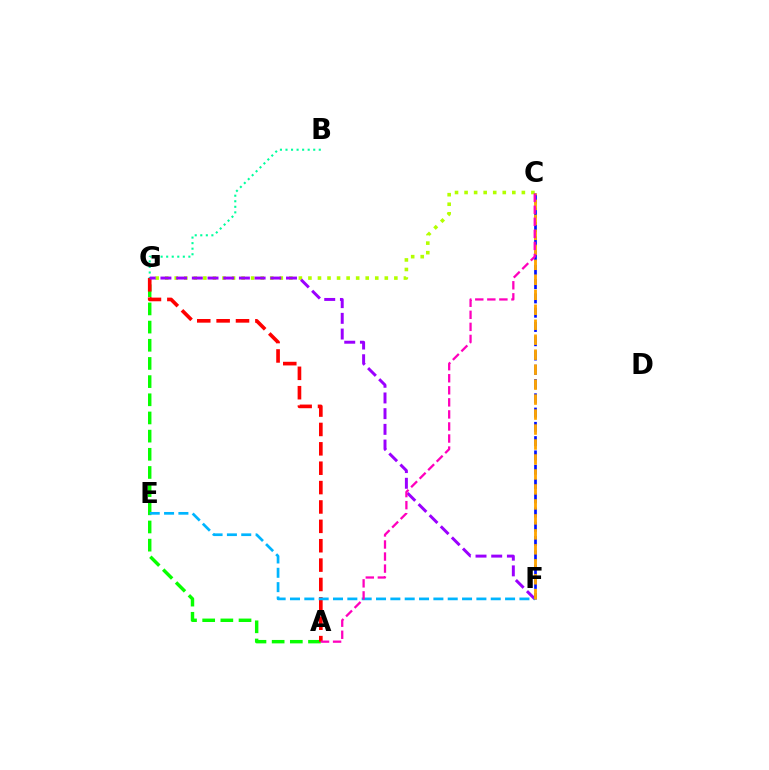{('C', 'G'): [{'color': '#b3ff00', 'line_style': 'dotted', 'thickness': 2.59}], ('A', 'G'): [{'color': '#08ff00', 'line_style': 'dashed', 'thickness': 2.47}, {'color': '#ff0000', 'line_style': 'dashed', 'thickness': 2.63}], ('B', 'G'): [{'color': '#00ff9d', 'line_style': 'dotted', 'thickness': 1.51}], ('F', 'G'): [{'color': '#9b00ff', 'line_style': 'dashed', 'thickness': 2.13}], ('E', 'F'): [{'color': '#00b5ff', 'line_style': 'dashed', 'thickness': 1.95}], ('C', 'F'): [{'color': '#0010ff', 'line_style': 'dashed', 'thickness': 1.94}, {'color': '#ffa500', 'line_style': 'dashed', 'thickness': 2.03}], ('A', 'C'): [{'color': '#ff00bd', 'line_style': 'dashed', 'thickness': 1.64}]}